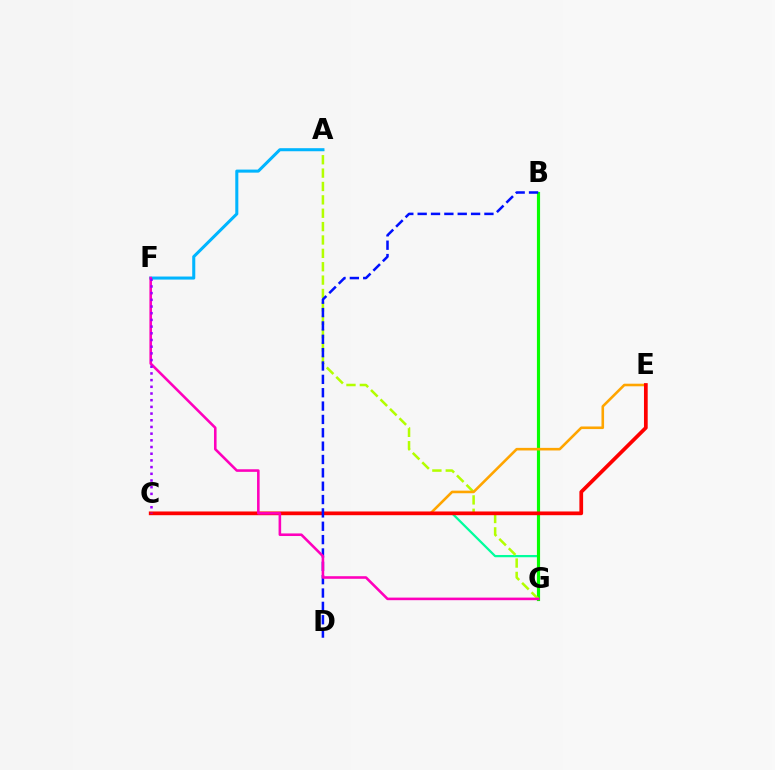{('C', 'G'): [{'color': '#00ff9d', 'line_style': 'solid', 'thickness': 1.62}], ('B', 'G'): [{'color': '#08ff00', 'line_style': 'solid', 'thickness': 2.28}], ('A', 'G'): [{'color': '#b3ff00', 'line_style': 'dashed', 'thickness': 1.82}], ('C', 'E'): [{'color': '#ffa500', 'line_style': 'solid', 'thickness': 1.87}, {'color': '#ff0000', 'line_style': 'solid', 'thickness': 2.68}], ('A', 'F'): [{'color': '#00b5ff', 'line_style': 'solid', 'thickness': 2.2}], ('B', 'D'): [{'color': '#0010ff', 'line_style': 'dashed', 'thickness': 1.81}], ('F', 'G'): [{'color': '#ff00bd', 'line_style': 'solid', 'thickness': 1.86}], ('C', 'F'): [{'color': '#9b00ff', 'line_style': 'dotted', 'thickness': 1.82}]}